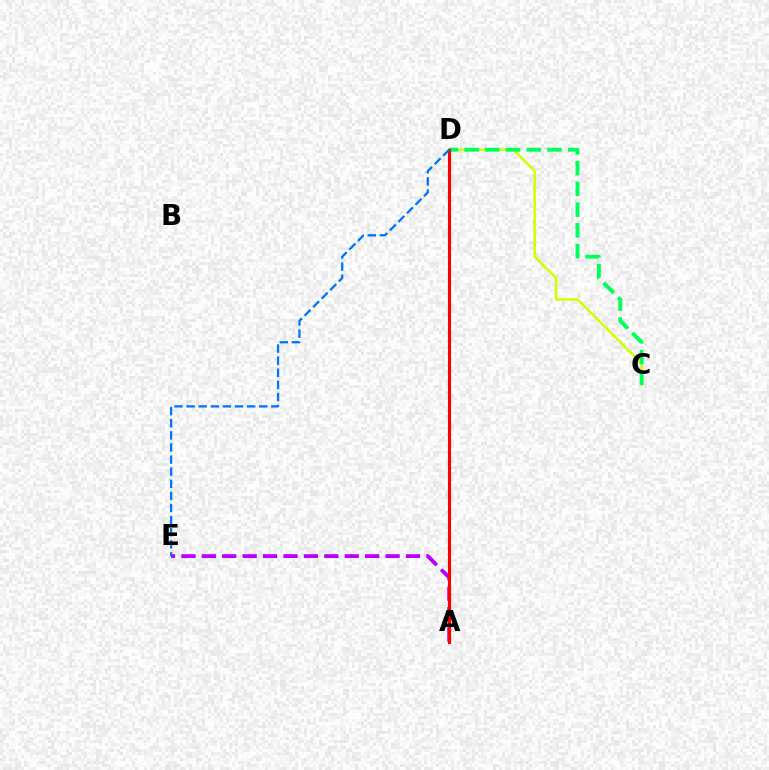{('C', 'D'): [{'color': '#d1ff00', 'line_style': 'solid', 'thickness': 1.77}, {'color': '#00ff5c', 'line_style': 'dashed', 'thickness': 2.82}], ('A', 'E'): [{'color': '#b900ff', 'line_style': 'dashed', 'thickness': 2.77}], ('A', 'D'): [{'color': '#ff0000', 'line_style': 'solid', 'thickness': 2.25}], ('D', 'E'): [{'color': '#0074ff', 'line_style': 'dashed', 'thickness': 1.64}]}